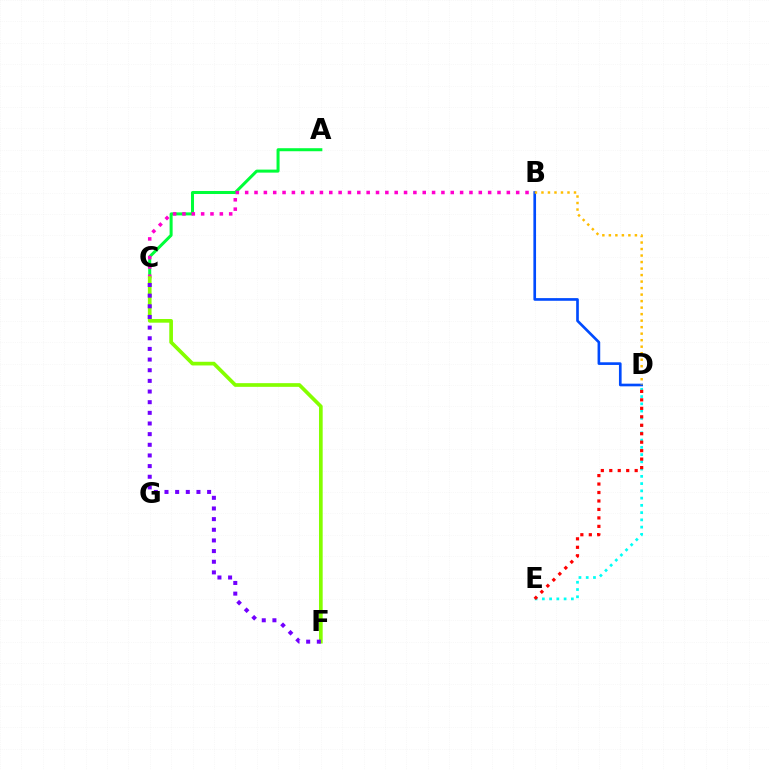{('A', 'C'): [{'color': '#00ff39', 'line_style': 'solid', 'thickness': 2.18}], ('B', 'C'): [{'color': '#ff00cf', 'line_style': 'dotted', 'thickness': 2.54}], ('C', 'F'): [{'color': '#84ff00', 'line_style': 'solid', 'thickness': 2.65}, {'color': '#7200ff', 'line_style': 'dotted', 'thickness': 2.89}], ('D', 'E'): [{'color': '#00fff6', 'line_style': 'dotted', 'thickness': 1.97}, {'color': '#ff0000', 'line_style': 'dotted', 'thickness': 2.3}], ('B', 'D'): [{'color': '#004bff', 'line_style': 'solid', 'thickness': 1.92}, {'color': '#ffbd00', 'line_style': 'dotted', 'thickness': 1.77}]}